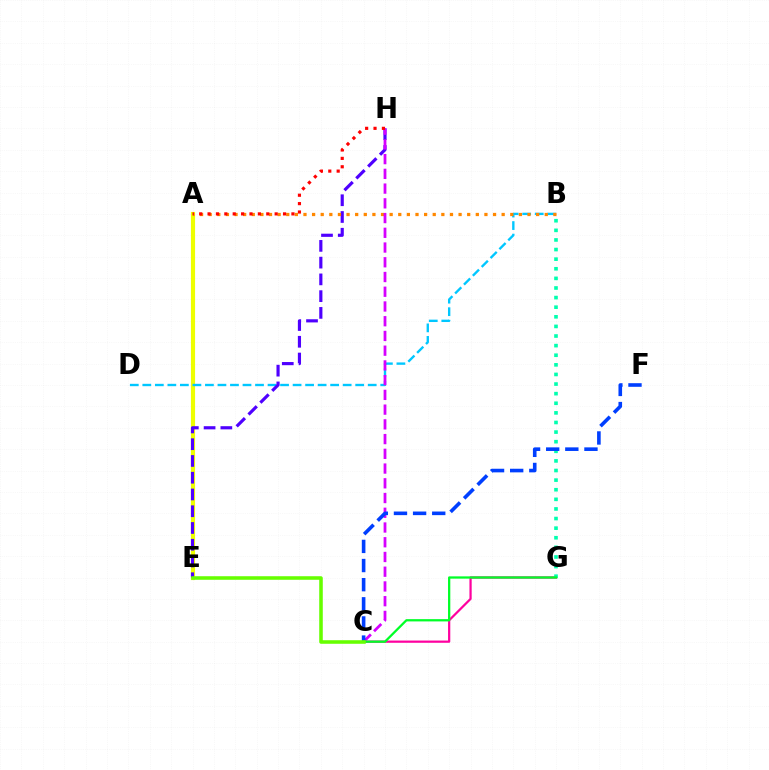{('C', 'G'): [{'color': '#ff00a0', 'line_style': 'solid', 'thickness': 1.6}, {'color': '#00ff27', 'line_style': 'solid', 'thickness': 1.64}], ('A', 'E'): [{'color': '#eeff00', 'line_style': 'solid', 'thickness': 2.99}], ('B', 'D'): [{'color': '#00c7ff', 'line_style': 'dashed', 'thickness': 1.7}], ('E', 'H'): [{'color': '#4f00ff', 'line_style': 'dashed', 'thickness': 2.28}], ('A', 'B'): [{'color': '#ff8800', 'line_style': 'dotted', 'thickness': 2.34}], ('C', 'H'): [{'color': '#d600ff', 'line_style': 'dashed', 'thickness': 2.0}], ('A', 'H'): [{'color': '#ff0000', 'line_style': 'dotted', 'thickness': 2.28}], ('B', 'G'): [{'color': '#00ffaf', 'line_style': 'dotted', 'thickness': 2.61}], ('C', 'F'): [{'color': '#003fff', 'line_style': 'dashed', 'thickness': 2.6}], ('C', 'E'): [{'color': '#66ff00', 'line_style': 'solid', 'thickness': 2.56}]}